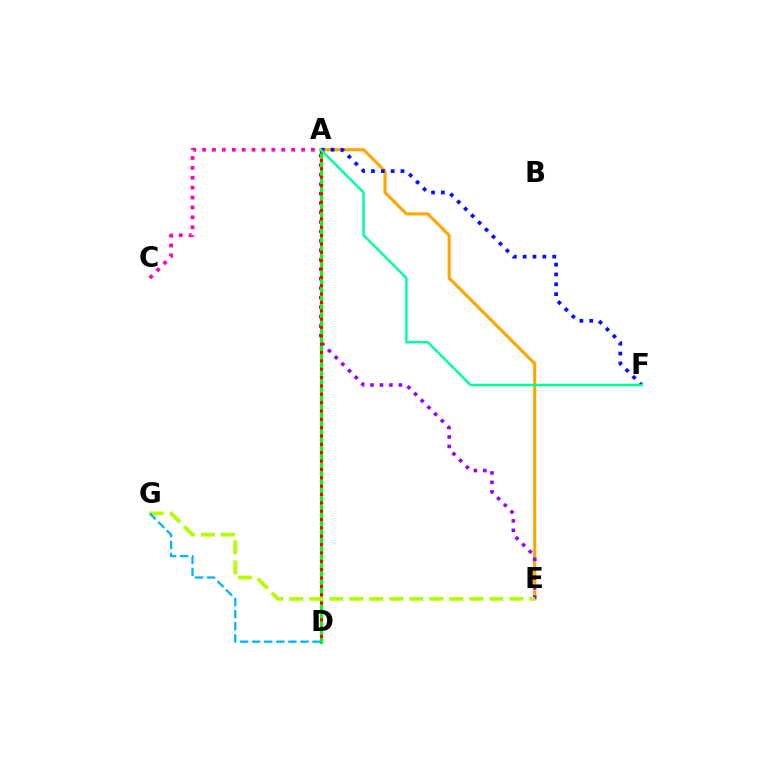{('A', 'E'): [{'color': '#ffa500', 'line_style': 'solid', 'thickness': 2.24}, {'color': '#9b00ff', 'line_style': 'dotted', 'thickness': 2.57}], ('A', 'D'): [{'color': '#08ff00', 'line_style': 'solid', 'thickness': 2.16}, {'color': '#ff0000', 'line_style': 'dotted', 'thickness': 2.27}], ('E', 'G'): [{'color': '#b3ff00', 'line_style': 'dashed', 'thickness': 2.72}], ('D', 'G'): [{'color': '#00b5ff', 'line_style': 'dashed', 'thickness': 1.64}], ('A', 'F'): [{'color': '#0010ff', 'line_style': 'dotted', 'thickness': 2.68}, {'color': '#00ff9d', 'line_style': 'solid', 'thickness': 1.79}], ('A', 'C'): [{'color': '#ff00bd', 'line_style': 'dotted', 'thickness': 2.69}]}